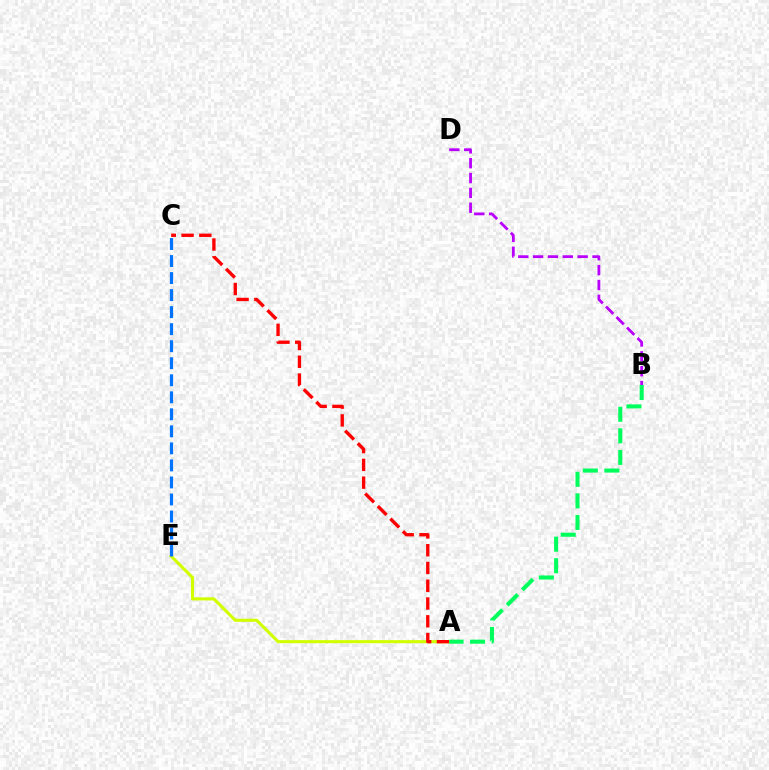{('B', 'D'): [{'color': '#b900ff', 'line_style': 'dashed', 'thickness': 2.02}], ('A', 'E'): [{'color': '#d1ff00', 'line_style': 'solid', 'thickness': 2.23}], ('C', 'E'): [{'color': '#0074ff', 'line_style': 'dashed', 'thickness': 2.31}], ('A', 'C'): [{'color': '#ff0000', 'line_style': 'dashed', 'thickness': 2.41}], ('A', 'B'): [{'color': '#00ff5c', 'line_style': 'dashed', 'thickness': 2.93}]}